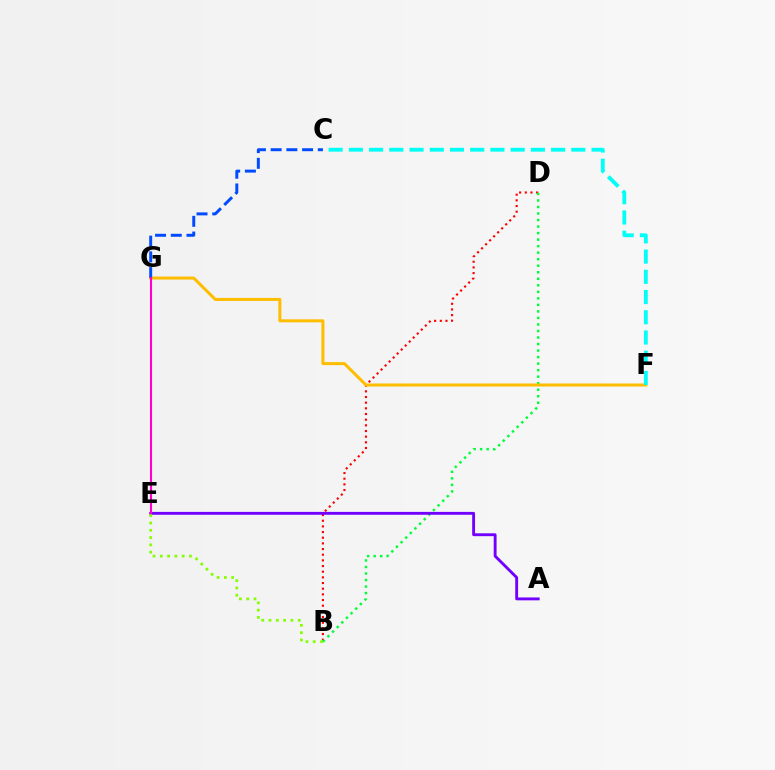{('B', 'D'): [{'color': '#ff0000', 'line_style': 'dotted', 'thickness': 1.54}, {'color': '#00ff39', 'line_style': 'dotted', 'thickness': 1.77}], ('F', 'G'): [{'color': '#ffbd00', 'line_style': 'solid', 'thickness': 2.17}], ('A', 'E'): [{'color': '#7200ff', 'line_style': 'solid', 'thickness': 2.06}], ('B', 'E'): [{'color': '#84ff00', 'line_style': 'dotted', 'thickness': 1.98}], ('C', 'F'): [{'color': '#00fff6', 'line_style': 'dashed', 'thickness': 2.75}], ('C', 'G'): [{'color': '#004bff', 'line_style': 'dashed', 'thickness': 2.13}], ('E', 'G'): [{'color': '#ff00cf', 'line_style': 'solid', 'thickness': 1.51}]}